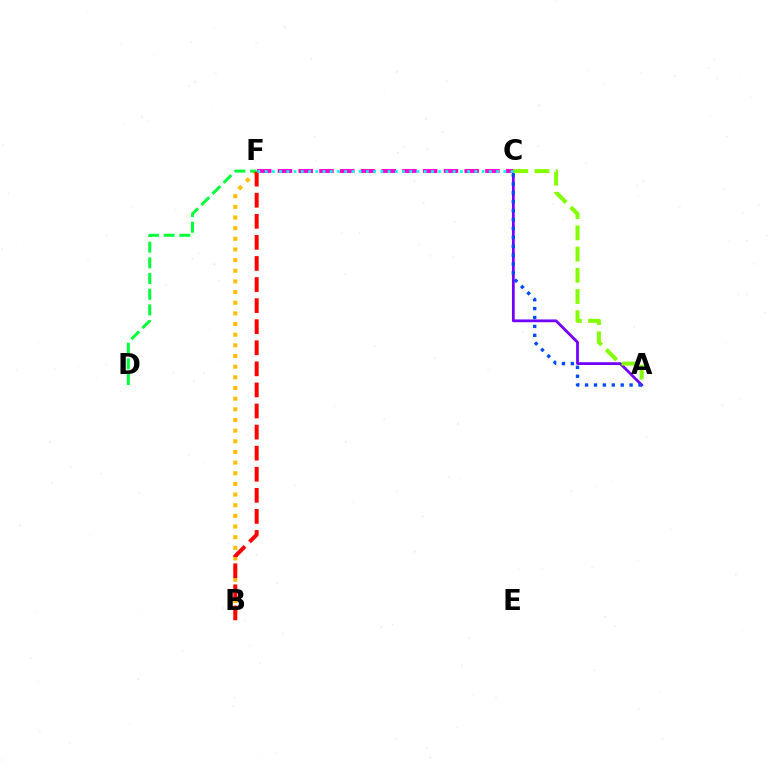{('A', 'C'): [{'color': '#7200ff', 'line_style': 'solid', 'thickness': 2.0}, {'color': '#004bff', 'line_style': 'dotted', 'thickness': 2.42}, {'color': '#84ff00', 'line_style': 'dashed', 'thickness': 2.88}], ('B', 'F'): [{'color': '#ffbd00', 'line_style': 'dotted', 'thickness': 2.89}, {'color': '#ff0000', 'line_style': 'dashed', 'thickness': 2.86}], ('D', 'F'): [{'color': '#00ff39', 'line_style': 'dashed', 'thickness': 2.13}], ('C', 'F'): [{'color': '#ff00cf', 'line_style': 'dashed', 'thickness': 2.82}, {'color': '#00fff6', 'line_style': 'dotted', 'thickness': 1.97}]}